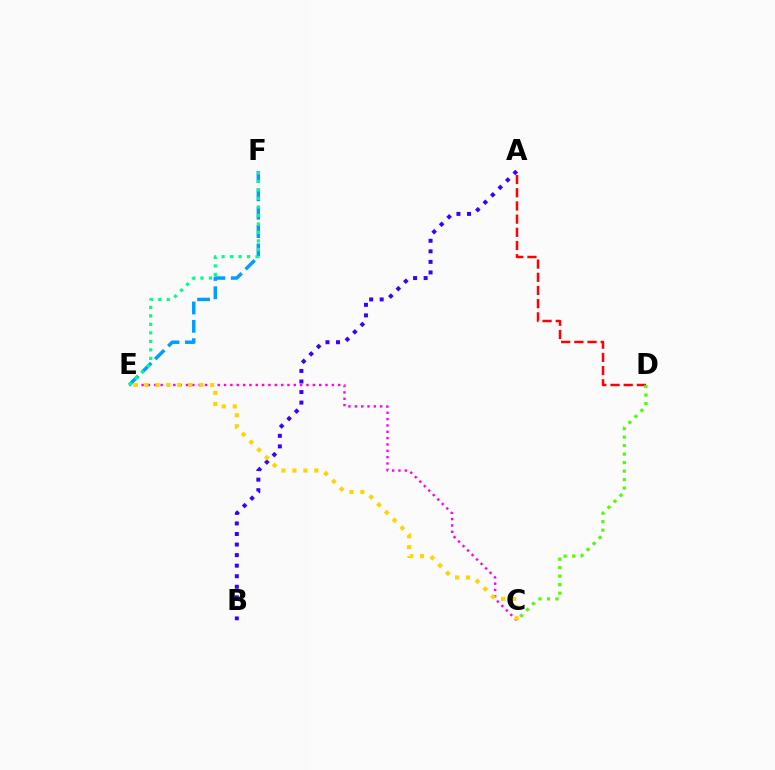{('A', 'D'): [{'color': '#ff0000', 'line_style': 'dashed', 'thickness': 1.79}], ('C', 'E'): [{'color': '#ff00ed', 'line_style': 'dotted', 'thickness': 1.72}, {'color': '#ffd500', 'line_style': 'dotted', 'thickness': 2.98}], ('C', 'D'): [{'color': '#4fff00', 'line_style': 'dotted', 'thickness': 2.31}], ('A', 'B'): [{'color': '#3700ff', 'line_style': 'dotted', 'thickness': 2.87}], ('E', 'F'): [{'color': '#009eff', 'line_style': 'dashed', 'thickness': 2.49}, {'color': '#00ff86', 'line_style': 'dotted', 'thickness': 2.31}]}